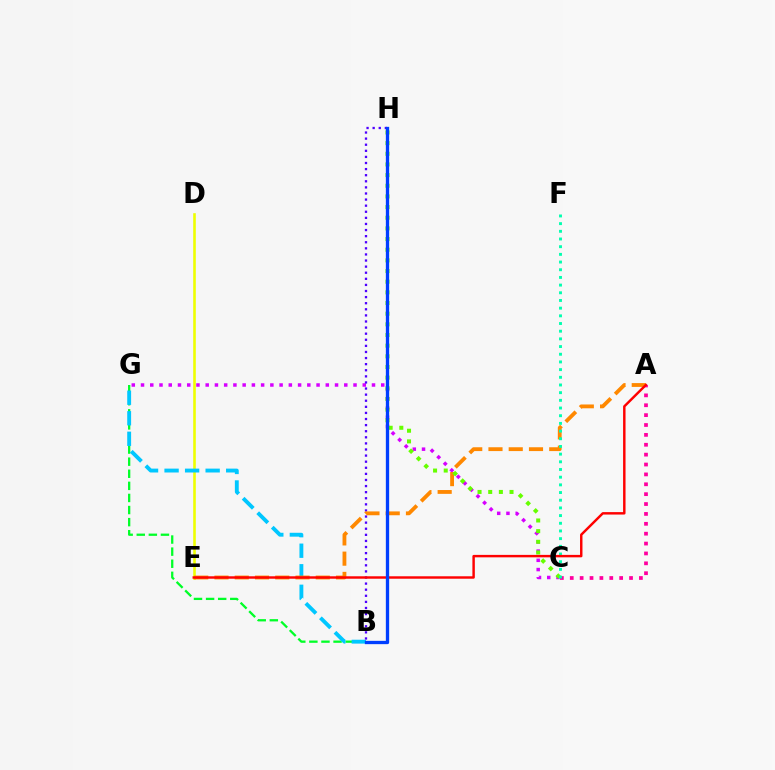{('D', 'E'): [{'color': '#eeff00', 'line_style': 'solid', 'thickness': 1.87}], ('B', 'G'): [{'color': '#00ff27', 'line_style': 'dashed', 'thickness': 1.64}, {'color': '#00c7ff', 'line_style': 'dashed', 'thickness': 2.79}], ('C', 'G'): [{'color': '#d600ff', 'line_style': 'dotted', 'thickness': 2.51}], ('B', 'H'): [{'color': '#4f00ff', 'line_style': 'dotted', 'thickness': 1.66}, {'color': '#003fff', 'line_style': 'solid', 'thickness': 2.38}], ('A', 'E'): [{'color': '#ff8800', 'line_style': 'dashed', 'thickness': 2.75}, {'color': '#ff0000', 'line_style': 'solid', 'thickness': 1.76}], ('A', 'C'): [{'color': '#ff00a0', 'line_style': 'dotted', 'thickness': 2.68}], ('C', 'H'): [{'color': '#66ff00', 'line_style': 'dotted', 'thickness': 2.9}], ('C', 'F'): [{'color': '#00ffaf', 'line_style': 'dotted', 'thickness': 2.09}]}